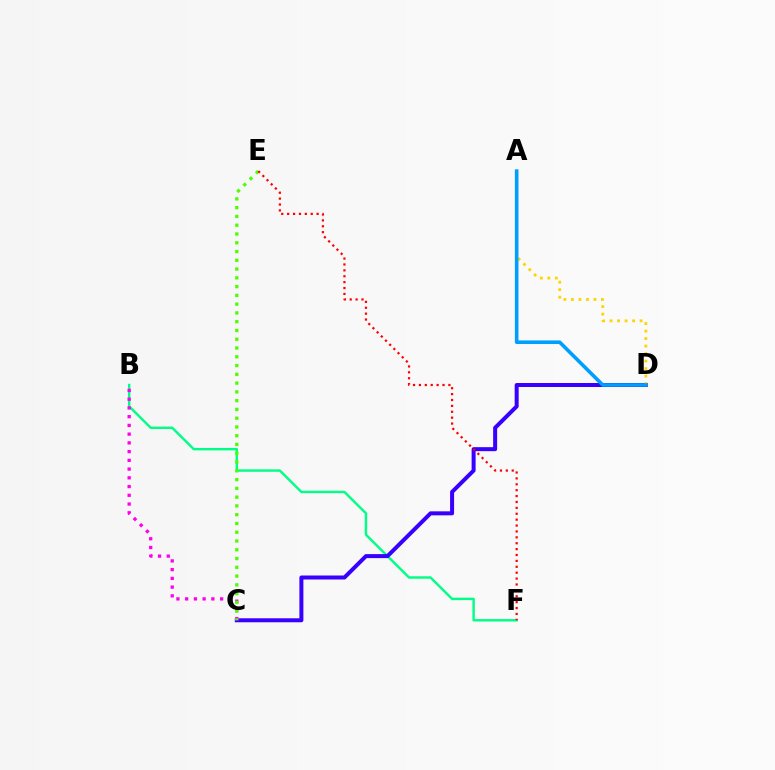{('B', 'F'): [{'color': '#00ff86', 'line_style': 'solid', 'thickness': 1.75}], ('C', 'D'): [{'color': '#3700ff', 'line_style': 'solid', 'thickness': 2.88}], ('B', 'C'): [{'color': '#ff00ed', 'line_style': 'dotted', 'thickness': 2.37}], ('C', 'E'): [{'color': '#4fff00', 'line_style': 'dotted', 'thickness': 2.38}], ('A', 'D'): [{'color': '#ffd500', 'line_style': 'dotted', 'thickness': 2.04}, {'color': '#009eff', 'line_style': 'solid', 'thickness': 2.59}], ('E', 'F'): [{'color': '#ff0000', 'line_style': 'dotted', 'thickness': 1.6}]}